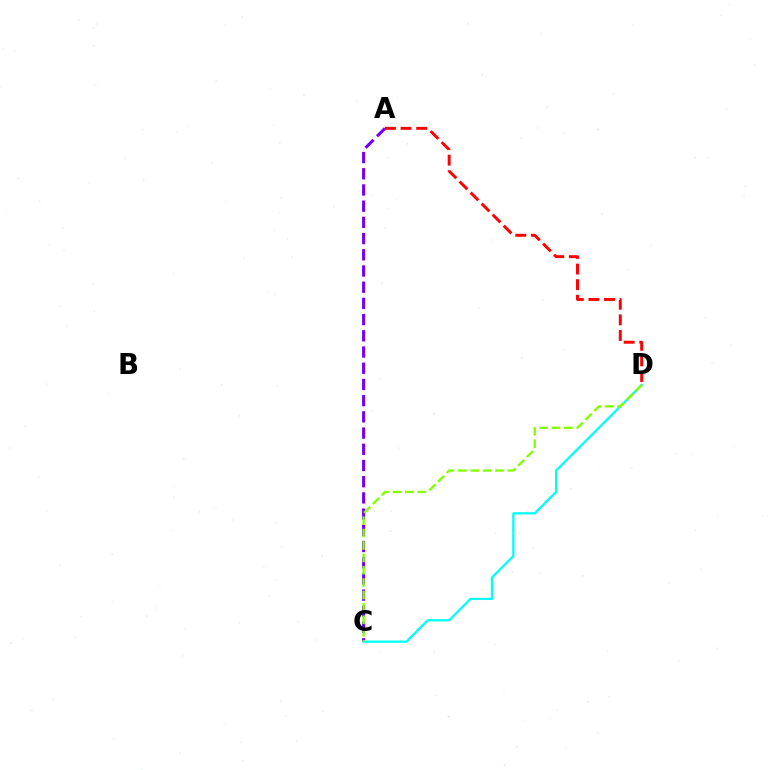{('A', 'D'): [{'color': '#ff0000', 'line_style': 'dashed', 'thickness': 2.12}], ('A', 'C'): [{'color': '#7200ff', 'line_style': 'dashed', 'thickness': 2.2}], ('C', 'D'): [{'color': '#00fff6', 'line_style': 'solid', 'thickness': 1.63}, {'color': '#84ff00', 'line_style': 'dashed', 'thickness': 1.68}]}